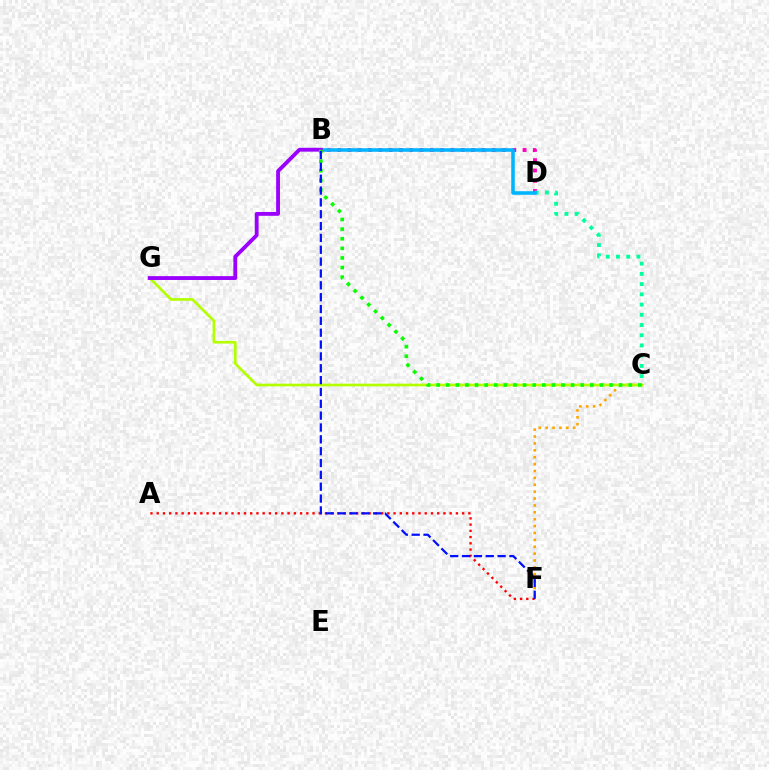{('B', 'D'): [{'color': '#ff00bd', 'line_style': 'dotted', 'thickness': 2.8}, {'color': '#00b5ff', 'line_style': 'solid', 'thickness': 2.56}], ('C', 'F'): [{'color': '#ffa500', 'line_style': 'dotted', 'thickness': 1.87}], ('C', 'D'): [{'color': '#00ff9d', 'line_style': 'dotted', 'thickness': 2.78}], ('A', 'F'): [{'color': '#ff0000', 'line_style': 'dotted', 'thickness': 1.69}], ('C', 'G'): [{'color': '#b3ff00', 'line_style': 'solid', 'thickness': 1.92}], ('B', 'G'): [{'color': '#9b00ff', 'line_style': 'solid', 'thickness': 2.76}], ('B', 'C'): [{'color': '#08ff00', 'line_style': 'dotted', 'thickness': 2.61}], ('B', 'F'): [{'color': '#0010ff', 'line_style': 'dashed', 'thickness': 1.61}]}